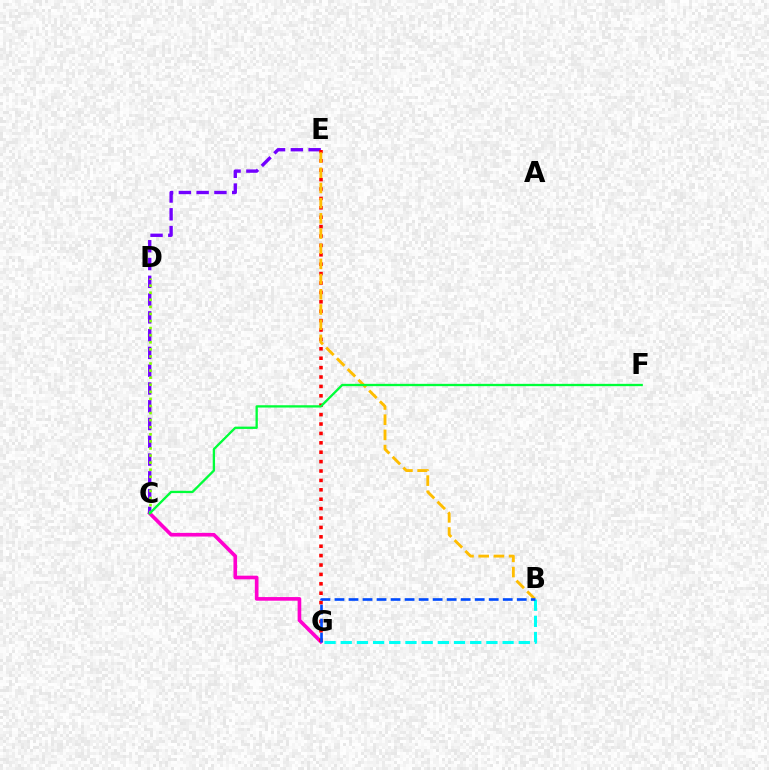{('C', 'G'): [{'color': '#ff00cf', 'line_style': 'solid', 'thickness': 2.63}], ('C', 'E'): [{'color': '#7200ff', 'line_style': 'dashed', 'thickness': 2.42}], ('C', 'D'): [{'color': '#84ff00', 'line_style': 'dotted', 'thickness': 1.92}], ('E', 'G'): [{'color': '#ff0000', 'line_style': 'dotted', 'thickness': 2.55}], ('B', 'E'): [{'color': '#ffbd00', 'line_style': 'dashed', 'thickness': 2.06}], ('B', 'G'): [{'color': '#00fff6', 'line_style': 'dashed', 'thickness': 2.2}, {'color': '#004bff', 'line_style': 'dashed', 'thickness': 1.9}], ('C', 'F'): [{'color': '#00ff39', 'line_style': 'solid', 'thickness': 1.67}]}